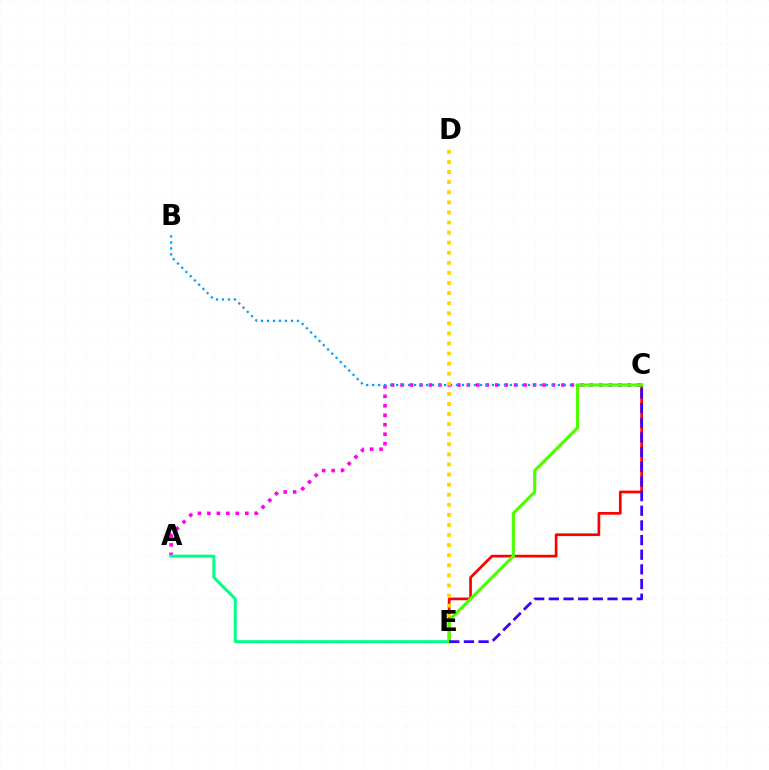{('C', 'E'): [{'color': '#ff0000', 'line_style': 'solid', 'thickness': 1.95}, {'color': '#4fff00', 'line_style': 'solid', 'thickness': 2.26}, {'color': '#3700ff', 'line_style': 'dashed', 'thickness': 1.99}], ('A', 'C'): [{'color': '#ff00ed', 'line_style': 'dotted', 'thickness': 2.57}], ('B', 'C'): [{'color': '#009eff', 'line_style': 'dotted', 'thickness': 1.63}], ('A', 'E'): [{'color': '#00ff86', 'line_style': 'solid', 'thickness': 2.13}], ('D', 'E'): [{'color': '#ffd500', 'line_style': 'dotted', 'thickness': 2.74}]}